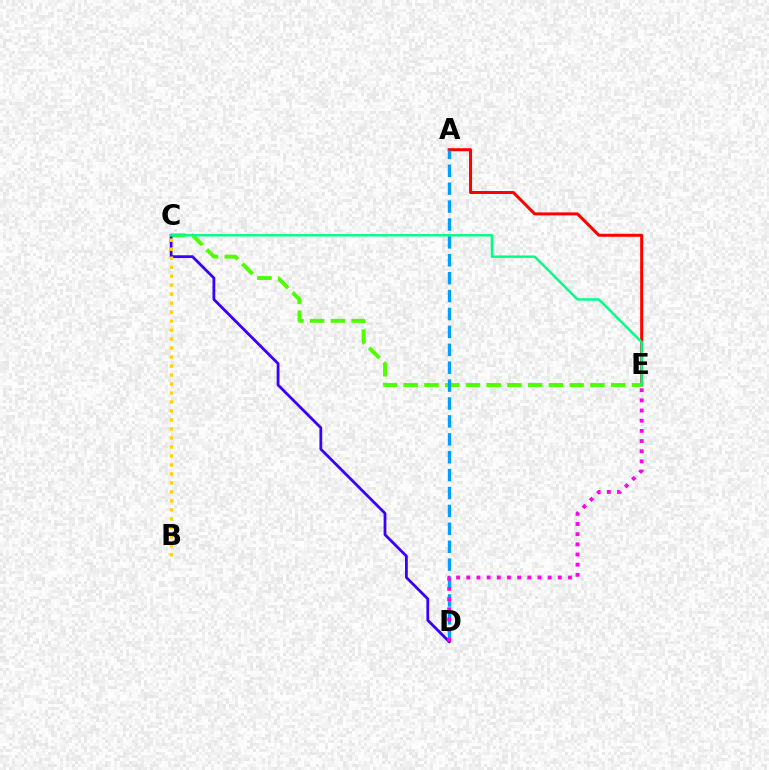{('A', 'E'): [{'color': '#ff0000', 'line_style': 'solid', 'thickness': 2.17}], ('C', 'E'): [{'color': '#4fff00', 'line_style': 'dashed', 'thickness': 2.82}, {'color': '#00ff86', 'line_style': 'solid', 'thickness': 1.77}], ('A', 'D'): [{'color': '#009eff', 'line_style': 'dashed', 'thickness': 2.43}], ('C', 'D'): [{'color': '#3700ff', 'line_style': 'solid', 'thickness': 2.0}], ('D', 'E'): [{'color': '#ff00ed', 'line_style': 'dotted', 'thickness': 2.76}], ('B', 'C'): [{'color': '#ffd500', 'line_style': 'dotted', 'thickness': 2.44}]}